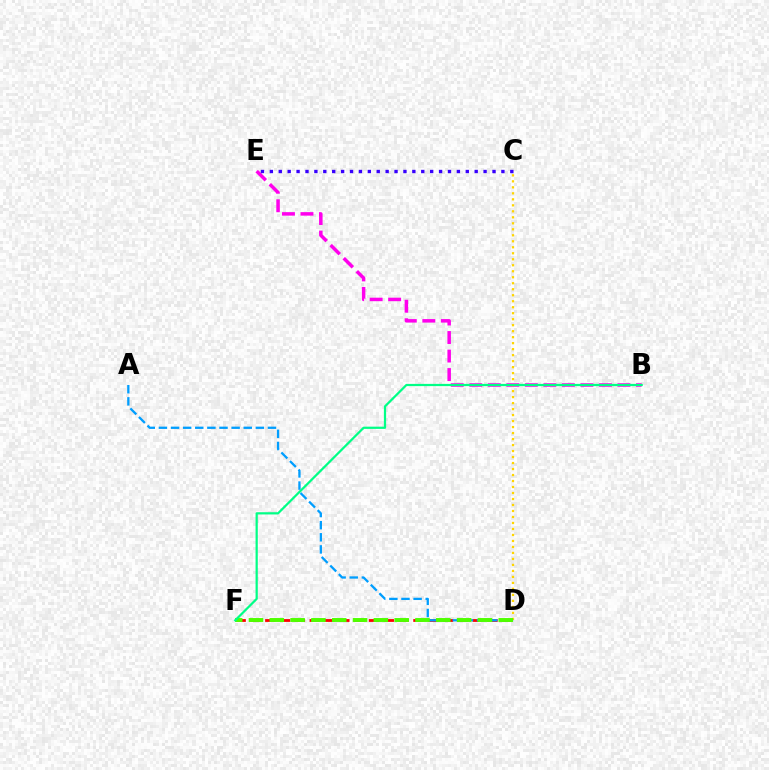{('D', 'F'): [{'color': '#ff0000', 'line_style': 'dashed', 'thickness': 2.01}, {'color': '#4fff00', 'line_style': 'dashed', 'thickness': 2.83}], ('B', 'E'): [{'color': '#ff00ed', 'line_style': 'dashed', 'thickness': 2.52}], ('C', 'D'): [{'color': '#ffd500', 'line_style': 'dotted', 'thickness': 1.63}], ('A', 'D'): [{'color': '#009eff', 'line_style': 'dashed', 'thickness': 1.65}], ('C', 'E'): [{'color': '#3700ff', 'line_style': 'dotted', 'thickness': 2.42}], ('B', 'F'): [{'color': '#00ff86', 'line_style': 'solid', 'thickness': 1.6}]}